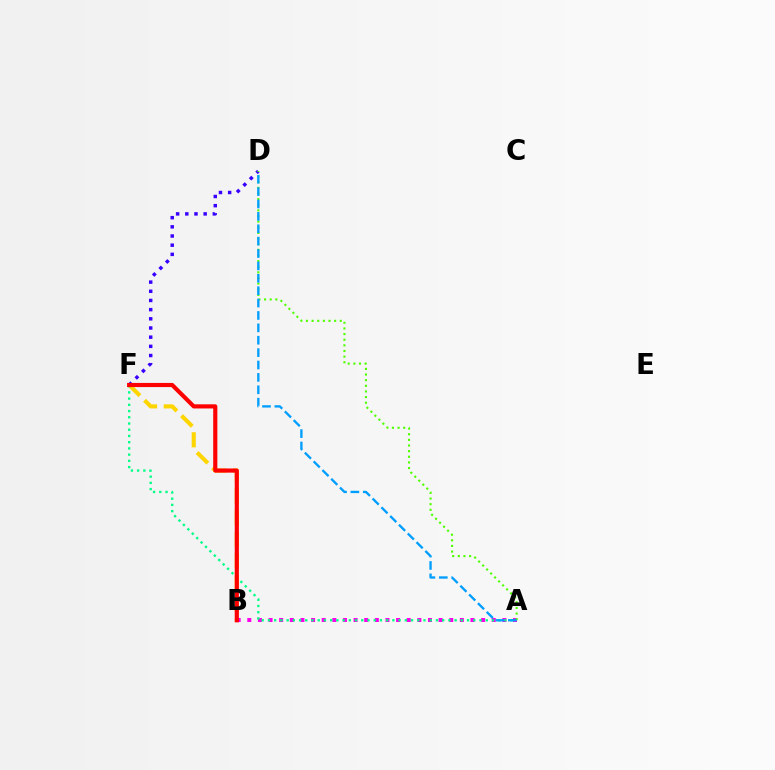{('A', 'B'): [{'color': '#ff00ed', 'line_style': 'dotted', 'thickness': 2.89}], ('D', 'F'): [{'color': '#3700ff', 'line_style': 'dotted', 'thickness': 2.49}], ('A', 'D'): [{'color': '#4fff00', 'line_style': 'dotted', 'thickness': 1.53}, {'color': '#009eff', 'line_style': 'dashed', 'thickness': 1.68}], ('B', 'F'): [{'color': '#ffd500', 'line_style': 'dashed', 'thickness': 2.94}, {'color': '#ff0000', 'line_style': 'solid', 'thickness': 2.99}], ('A', 'F'): [{'color': '#00ff86', 'line_style': 'dotted', 'thickness': 1.69}]}